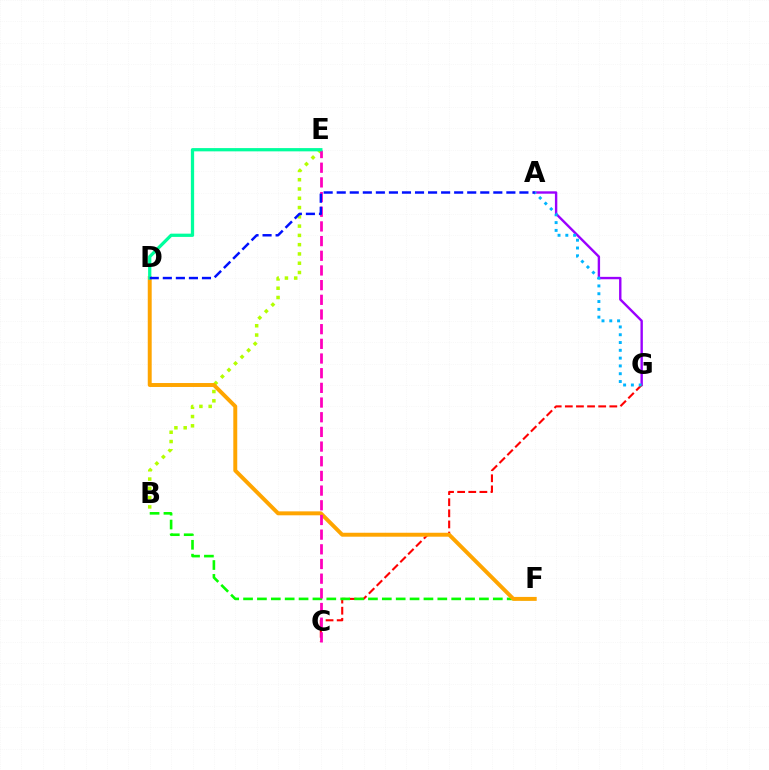{('A', 'G'): [{'color': '#9b00ff', 'line_style': 'solid', 'thickness': 1.72}, {'color': '#00b5ff', 'line_style': 'dotted', 'thickness': 2.12}], ('B', 'E'): [{'color': '#b3ff00', 'line_style': 'dotted', 'thickness': 2.52}], ('C', 'G'): [{'color': '#ff0000', 'line_style': 'dashed', 'thickness': 1.51}], ('B', 'F'): [{'color': '#08ff00', 'line_style': 'dashed', 'thickness': 1.89}], ('D', 'F'): [{'color': '#ffa500', 'line_style': 'solid', 'thickness': 2.84}], ('C', 'E'): [{'color': '#ff00bd', 'line_style': 'dashed', 'thickness': 1.99}], ('D', 'E'): [{'color': '#00ff9d', 'line_style': 'solid', 'thickness': 2.35}], ('A', 'D'): [{'color': '#0010ff', 'line_style': 'dashed', 'thickness': 1.77}]}